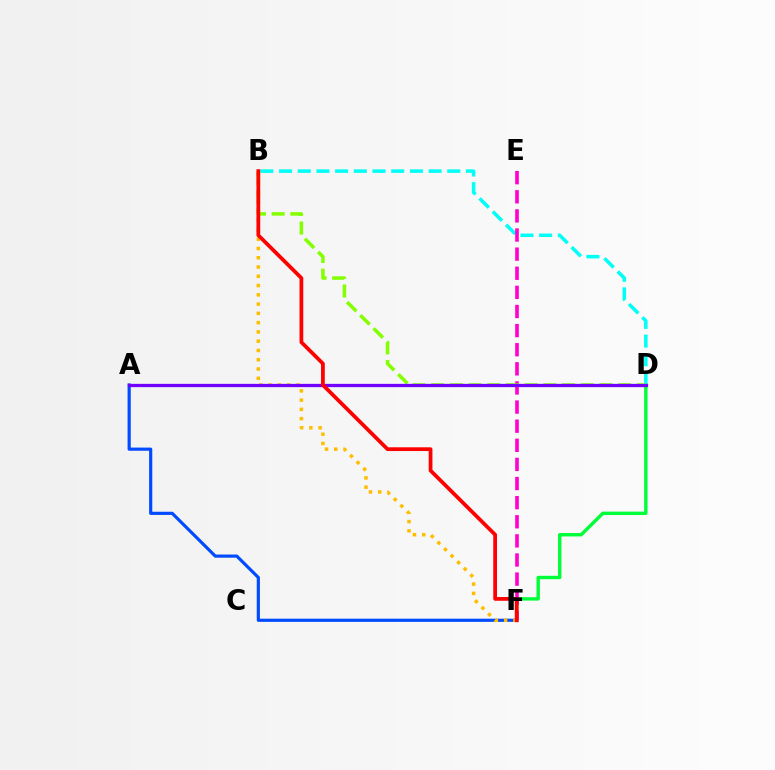{('D', 'F'): [{'color': '#00ff39', 'line_style': 'solid', 'thickness': 2.45}], ('B', 'D'): [{'color': '#00fff6', 'line_style': 'dashed', 'thickness': 2.54}, {'color': '#84ff00', 'line_style': 'dashed', 'thickness': 2.54}], ('A', 'F'): [{'color': '#004bff', 'line_style': 'solid', 'thickness': 2.28}], ('E', 'F'): [{'color': '#ff00cf', 'line_style': 'dashed', 'thickness': 2.6}], ('B', 'F'): [{'color': '#ffbd00', 'line_style': 'dotted', 'thickness': 2.52}, {'color': '#ff0000', 'line_style': 'solid', 'thickness': 2.7}], ('A', 'D'): [{'color': '#7200ff', 'line_style': 'solid', 'thickness': 2.36}]}